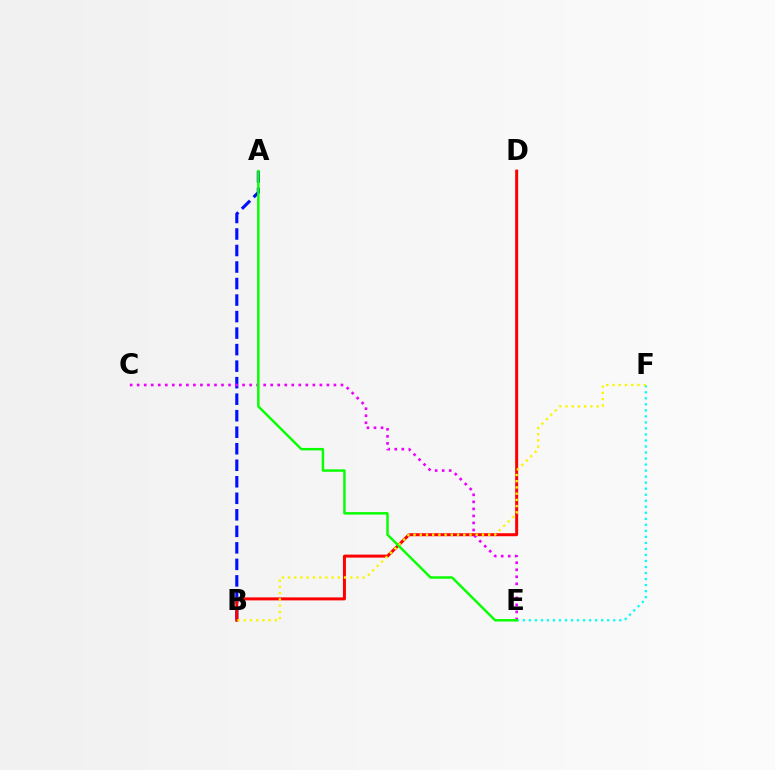{('A', 'B'): [{'color': '#0010ff', 'line_style': 'dashed', 'thickness': 2.24}], ('B', 'D'): [{'color': '#ff0000', 'line_style': 'solid', 'thickness': 2.16}], ('E', 'F'): [{'color': '#00fff6', 'line_style': 'dotted', 'thickness': 1.64}], ('C', 'E'): [{'color': '#ee00ff', 'line_style': 'dotted', 'thickness': 1.91}], ('A', 'E'): [{'color': '#08ff00', 'line_style': 'solid', 'thickness': 1.76}], ('B', 'F'): [{'color': '#fcf500', 'line_style': 'dotted', 'thickness': 1.69}]}